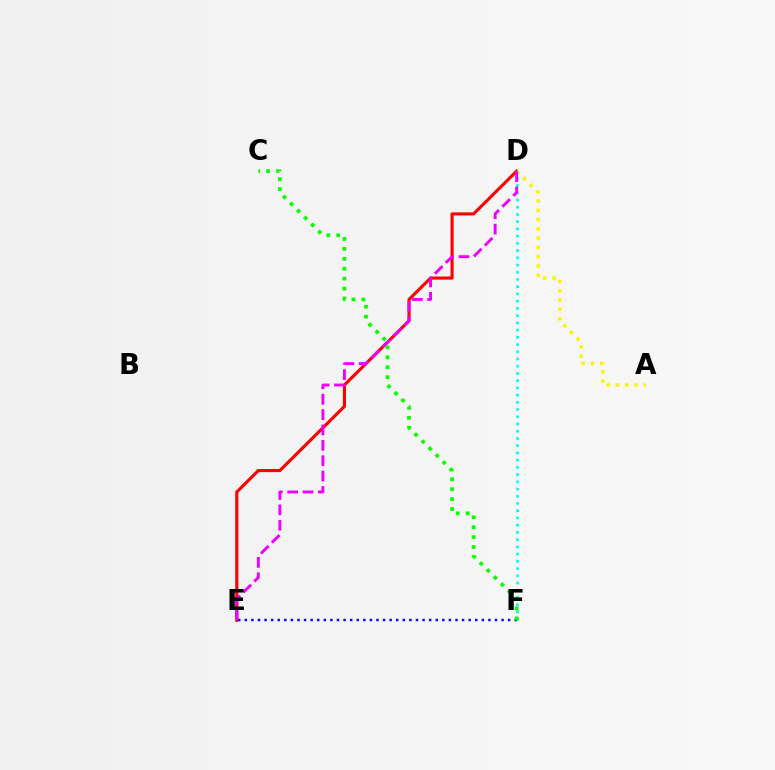{('D', 'F'): [{'color': '#00fff6', 'line_style': 'dotted', 'thickness': 1.96}], ('D', 'E'): [{'color': '#ff0000', 'line_style': 'solid', 'thickness': 2.25}, {'color': '#ee00ff', 'line_style': 'dashed', 'thickness': 2.09}], ('E', 'F'): [{'color': '#0010ff', 'line_style': 'dotted', 'thickness': 1.79}], ('A', 'D'): [{'color': '#fcf500', 'line_style': 'dotted', 'thickness': 2.52}], ('C', 'F'): [{'color': '#08ff00', 'line_style': 'dotted', 'thickness': 2.7}]}